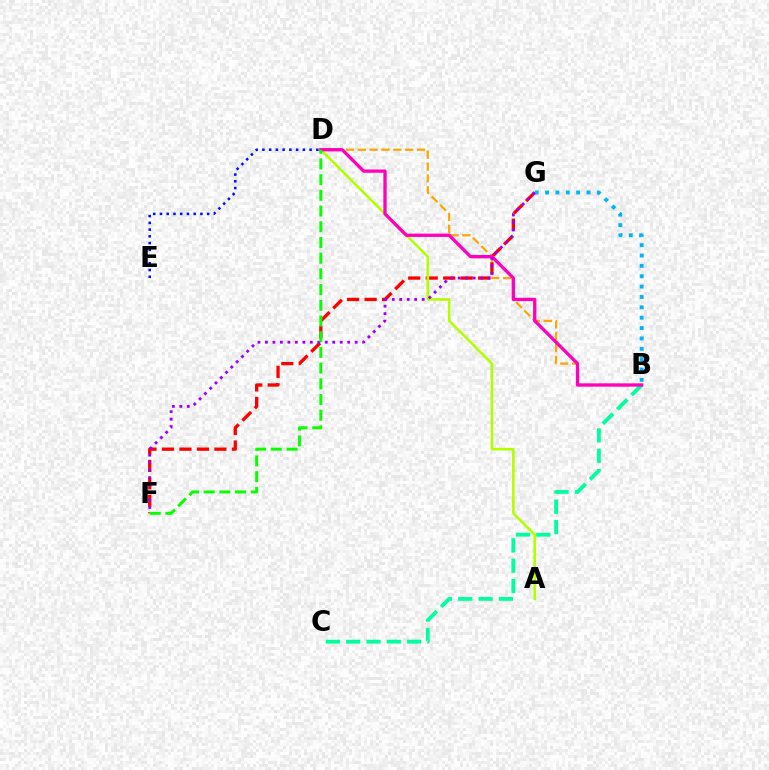{('D', 'E'): [{'color': '#0010ff', 'line_style': 'dotted', 'thickness': 1.83}], ('B', 'D'): [{'color': '#ffa500', 'line_style': 'dashed', 'thickness': 1.61}, {'color': '#ff00bd', 'line_style': 'solid', 'thickness': 2.38}], ('F', 'G'): [{'color': '#ff0000', 'line_style': 'dashed', 'thickness': 2.38}, {'color': '#9b00ff', 'line_style': 'dotted', 'thickness': 2.03}], ('A', 'D'): [{'color': '#b3ff00', 'line_style': 'solid', 'thickness': 1.85}], ('B', 'C'): [{'color': '#00ff9d', 'line_style': 'dashed', 'thickness': 2.76}], ('B', 'G'): [{'color': '#00b5ff', 'line_style': 'dotted', 'thickness': 2.82}], ('D', 'F'): [{'color': '#08ff00', 'line_style': 'dashed', 'thickness': 2.13}]}